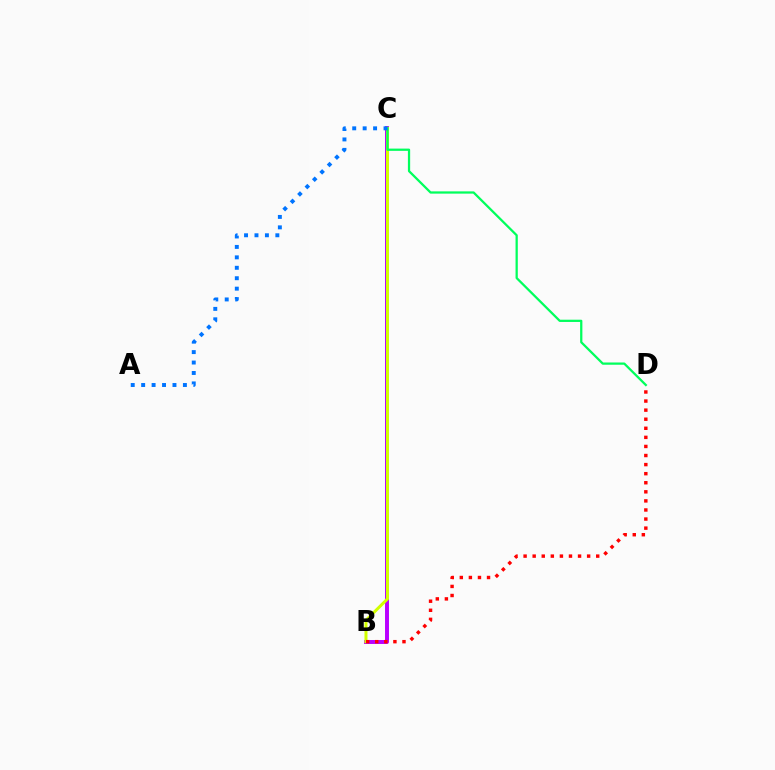{('B', 'C'): [{'color': '#b900ff', 'line_style': 'solid', 'thickness': 2.84}, {'color': '#d1ff00', 'line_style': 'solid', 'thickness': 2.16}], ('C', 'D'): [{'color': '#00ff5c', 'line_style': 'solid', 'thickness': 1.62}], ('A', 'C'): [{'color': '#0074ff', 'line_style': 'dotted', 'thickness': 2.84}], ('B', 'D'): [{'color': '#ff0000', 'line_style': 'dotted', 'thickness': 2.47}]}